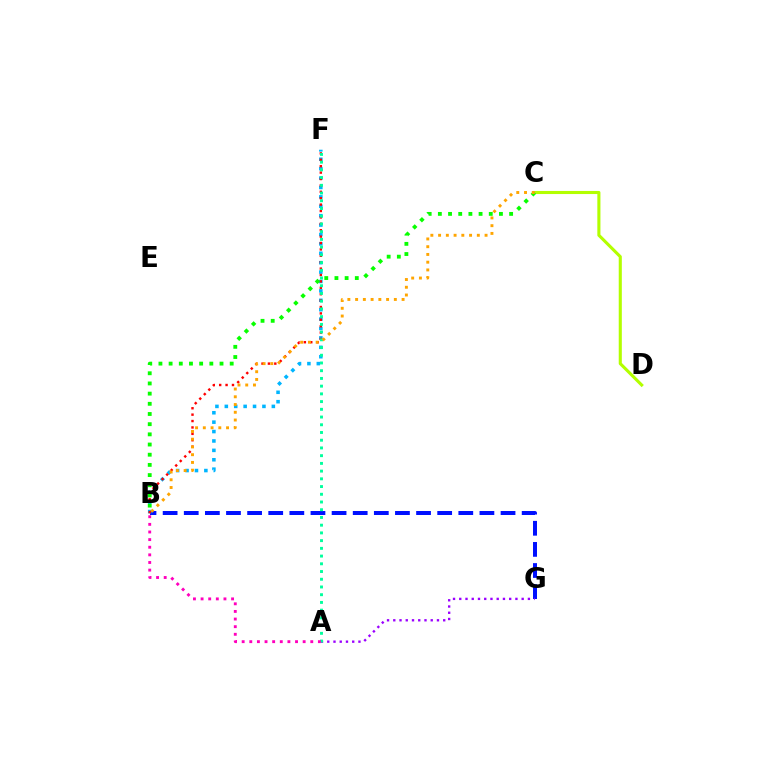{('C', 'D'): [{'color': '#b3ff00', 'line_style': 'solid', 'thickness': 2.23}], ('B', 'G'): [{'color': '#0010ff', 'line_style': 'dashed', 'thickness': 2.87}], ('B', 'F'): [{'color': '#00b5ff', 'line_style': 'dotted', 'thickness': 2.55}, {'color': '#ff0000', 'line_style': 'dotted', 'thickness': 1.74}], ('A', 'G'): [{'color': '#9b00ff', 'line_style': 'dotted', 'thickness': 1.7}], ('A', 'F'): [{'color': '#00ff9d', 'line_style': 'dotted', 'thickness': 2.1}], ('B', 'C'): [{'color': '#08ff00', 'line_style': 'dotted', 'thickness': 2.77}, {'color': '#ffa500', 'line_style': 'dotted', 'thickness': 2.1}], ('A', 'B'): [{'color': '#ff00bd', 'line_style': 'dotted', 'thickness': 2.07}]}